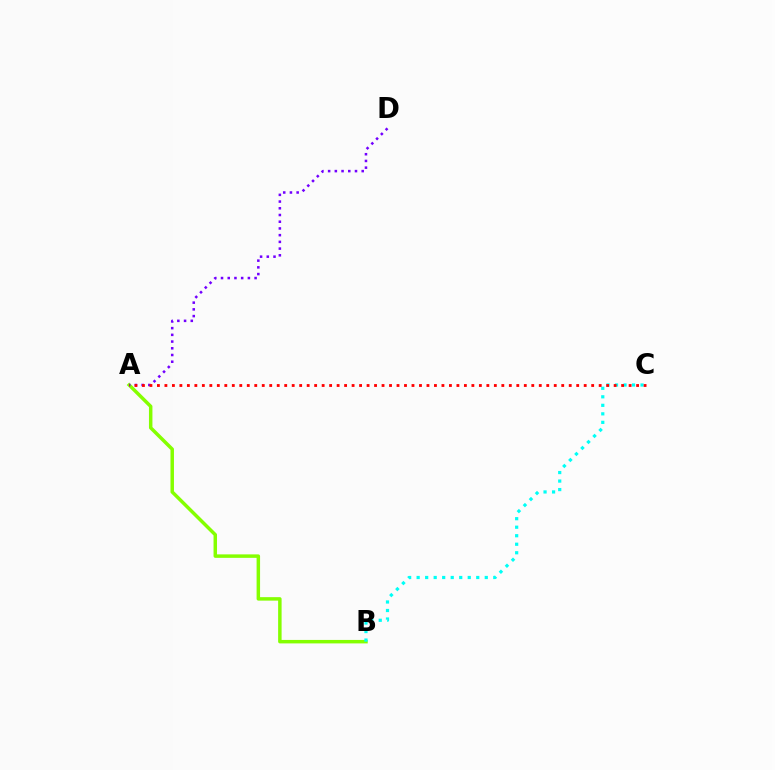{('A', 'B'): [{'color': '#84ff00', 'line_style': 'solid', 'thickness': 2.5}], ('B', 'C'): [{'color': '#00fff6', 'line_style': 'dotted', 'thickness': 2.31}], ('A', 'D'): [{'color': '#7200ff', 'line_style': 'dotted', 'thickness': 1.82}], ('A', 'C'): [{'color': '#ff0000', 'line_style': 'dotted', 'thickness': 2.03}]}